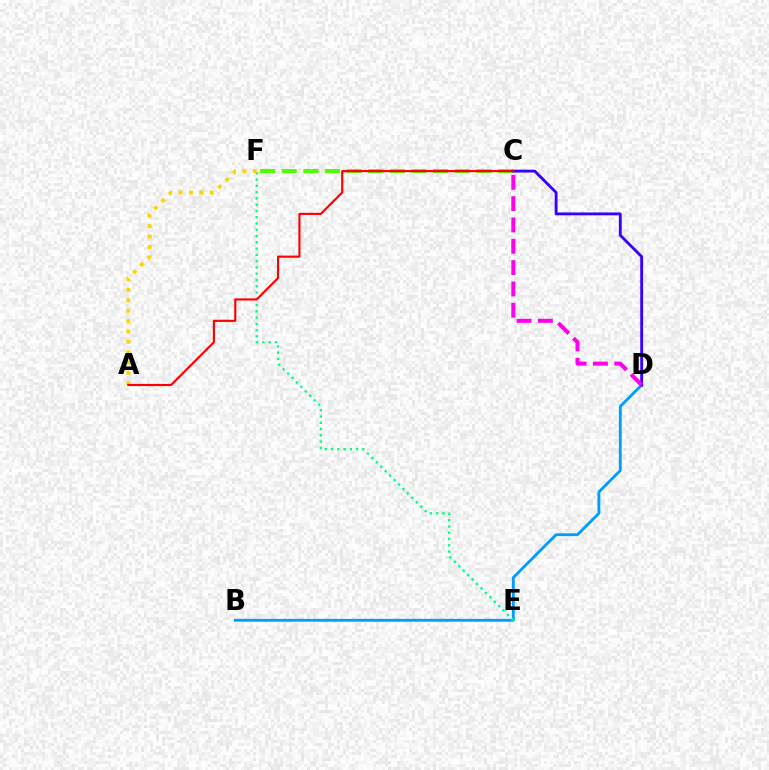{('C', 'F'): [{'color': '#4fff00', 'line_style': 'dashed', 'thickness': 2.94}], ('B', 'D'): [{'color': '#009eff', 'line_style': 'solid', 'thickness': 2.05}], ('E', 'F'): [{'color': '#00ff86', 'line_style': 'dotted', 'thickness': 1.7}], ('C', 'D'): [{'color': '#3700ff', 'line_style': 'solid', 'thickness': 2.06}, {'color': '#ff00ed', 'line_style': 'dashed', 'thickness': 2.9}], ('A', 'F'): [{'color': '#ffd500', 'line_style': 'dotted', 'thickness': 2.82}], ('A', 'C'): [{'color': '#ff0000', 'line_style': 'solid', 'thickness': 1.55}]}